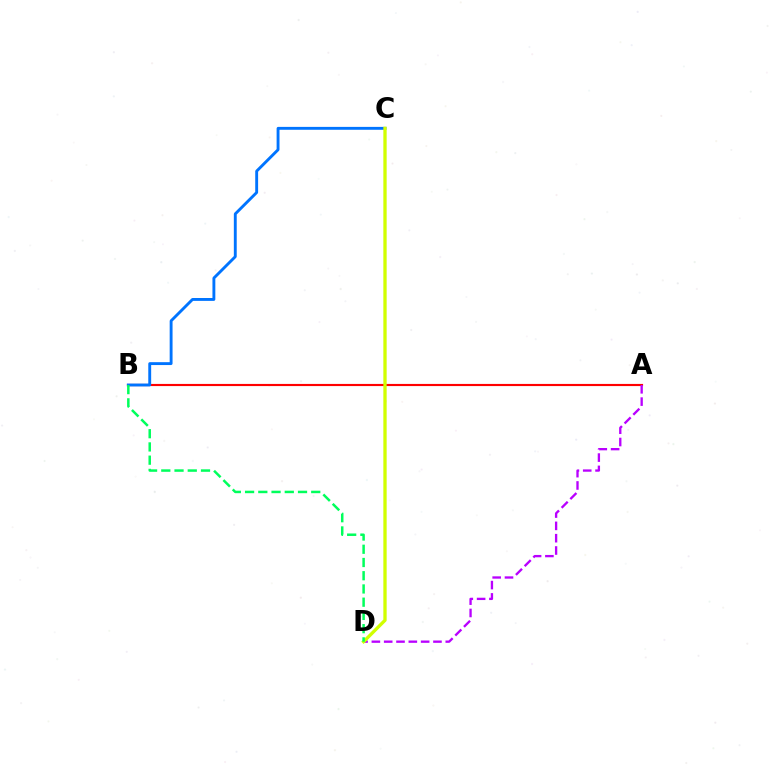{('A', 'B'): [{'color': '#ff0000', 'line_style': 'solid', 'thickness': 1.55}], ('A', 'D'): [{'color': '#b900ff', 'line_style': 'dashed', 'thickness': 1.67}], ('B', 'C'): [{'color': '#0074ff', 'line_style': 'solid', 'thickness': 2.08}], ('C', 'D'): [{'color': '#d1ff00', 'line_style': 'solid', 'thickness': 2.38}], ('B', 'D'): [{'color': '#00ff5c', 'line_style': 'dashed', 'thickness': 1.8}]}